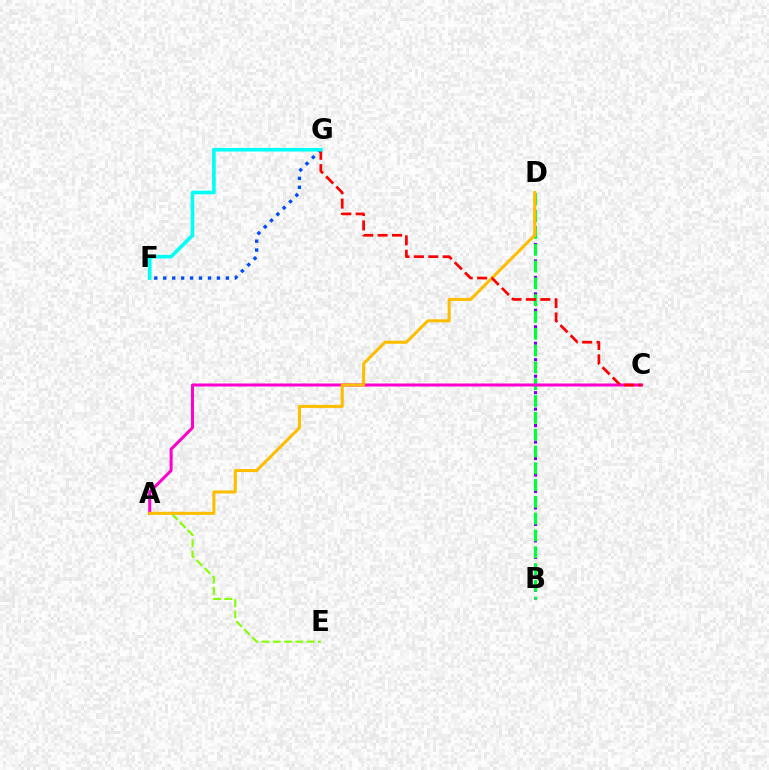{('B', 'D'): [{'color': '#7200ff', 'line_style': 'dotted', 'thickness': 2.24}, {'color': '#00ff39', 'line_style': 'dashed', 'thickness': 2.28}], ('F', 'G'): [{'color': '#004bff', 'line_style': 'dotted', 'thickness': 2.43}, {'color': '#00fff6', 'line_style': 'solid', 'thickness': 2.59}], ('A', 'C'): [{'color': '#ff00cf', 'line_style': 'solid', 'thickness': 2.17}], ('A', 'E'): [{'color': '#84ff00', 'line_style': 'dashed', 'thickness': 1.53}], ('A', 'D'): [{'color': '#ffbd00', 'line_style': 'solid', 'thickness': 2.2}], ('C', 'G'): [{'color': '#ff0000', 'line_style': 'dashed', 'thickness': 1.96}]}